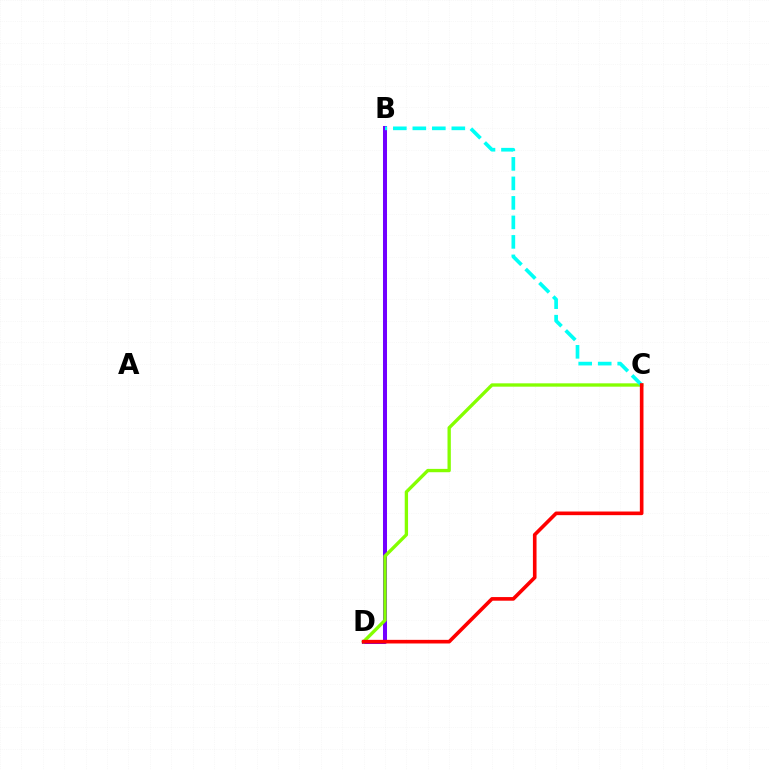{('B', 'D'): [{'color': '#7200ff', 'line_style': 'solid', 'thickness': 2.9}], ('C', 'D'): [{'color': '#84ff00', 'line_style': 'solid', 'thickness': 2.4}, {'color': '#ff0000', 'line_style': 'solid', 'thickness': 2.61}], ('B', 'C'): [{'color': '#00fff6', 'line_style': 'dashed', 'thickness': 2.65}]}